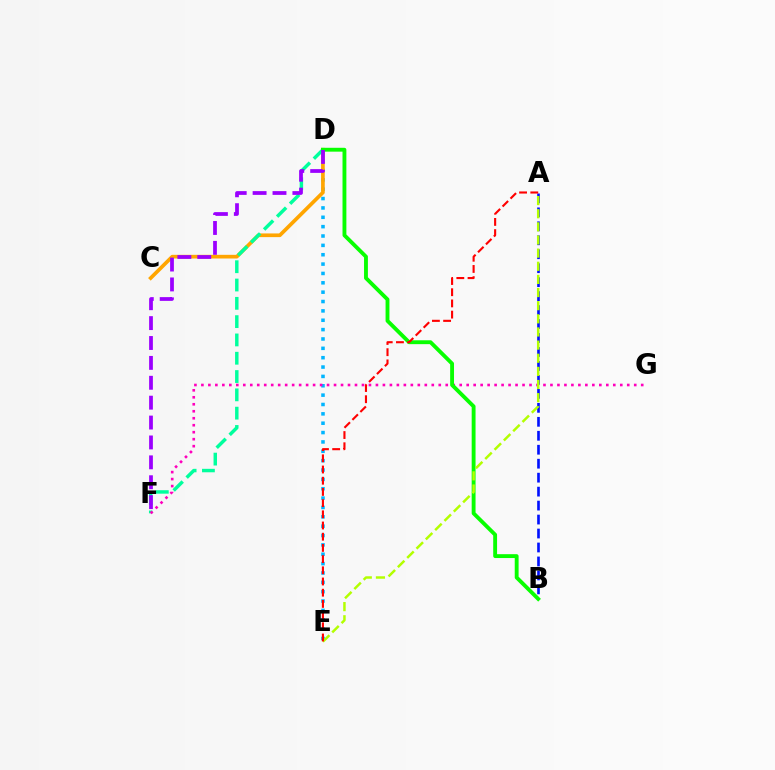{('A', 'B'): [{'color': '#0010ff', 'line_style': 'dashed', 'thickness': 1.9}], ('D', 'E'): [{'color': '#00b5ff', 'line_style': 'dotted', 'thickness': 2.54}], ('C', 'D'): [{'color': '#ffa500', 'line_style': 'solid', 'thickness': 2.65}], ('D', 'F'): [{'color': '#00ff9d', 'line_style': 'dashed', 'thickness': 2.49}, {'color': '#9b00ff', 'line_style': 'dashed', 'thickness': 2.7}], ('F', 'G'): [{'color': '#ff00bd', 'line_style': 'dotted', 'thickness': 1.9}], ('B', 'D'): [{'color': '#08ff00', 'line_style': 'solid', 'thickness': 2.78}], ('A', 'E'): [{'color': '#b3ff00', 'line_style': 'dashed', 'thickness': 1.78}, {'color': '#ff0000', 'line_style': 'dashed', 'thickness': 1.52}]}